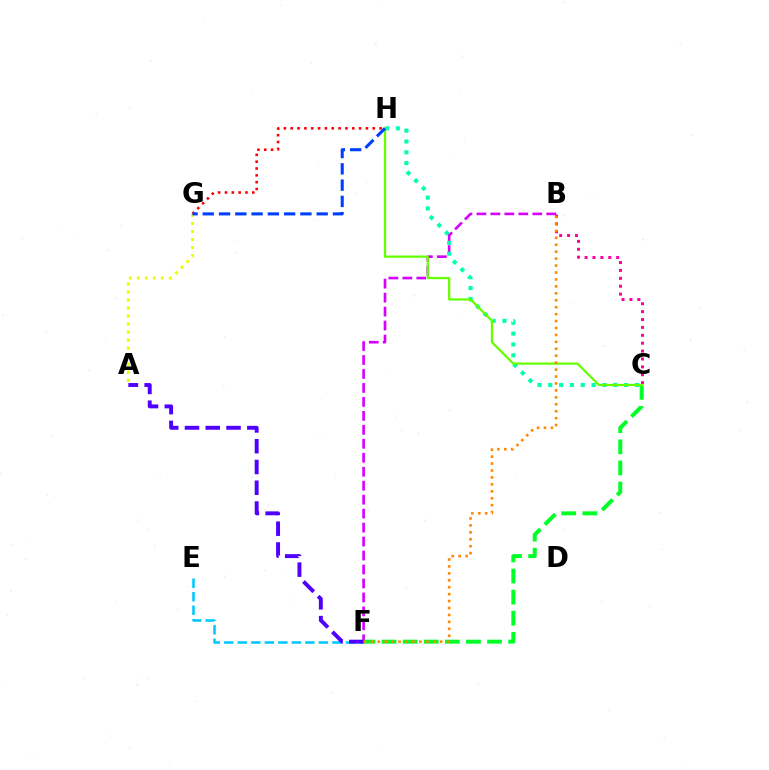{('B', 'C'): [{'color': '#ff00a0', 'line_style': 'dotted', 'thickness': 2.15}], ('E', 'F'): [{'color': '#00c7ff', 'line_style': 'dashed', 'thickness': 1.84}], ('A', 'G'): [{'color': '#eeff00', 'line_style': 'dotted', 'thickness': 2.18}], ('B', 'F'): [{'color': '#d600ff', 'line_style': 'dashed', 'thickness': 1.9}, {'color': '#ff8800', 'line_style': 'dotted', 'thickness': 1.88}], ('C', 'F'): [{'color': '#00ff27', 'line_style': 'dashed', 'thickness': 2.87}], ('A', 'F'): [{'color': '#4f00ff', 'line_style': 'dashed', 'thickness': 2.82}], ('G', 'H'): [{'color': '#ff0000', 'line_style': 'dotted', 'thickness': 1.86}, {'color': '#003fff', 'line_style': 'dashed', 'thickness': 2.21}], ('C', 'H'): [{'color': '#00ffaf', 'line_style': 'dotted', 'thickness': 2.94}, {'color': '#66ff00', 'line_style': 'solid', 'thickness': 1.62}]}